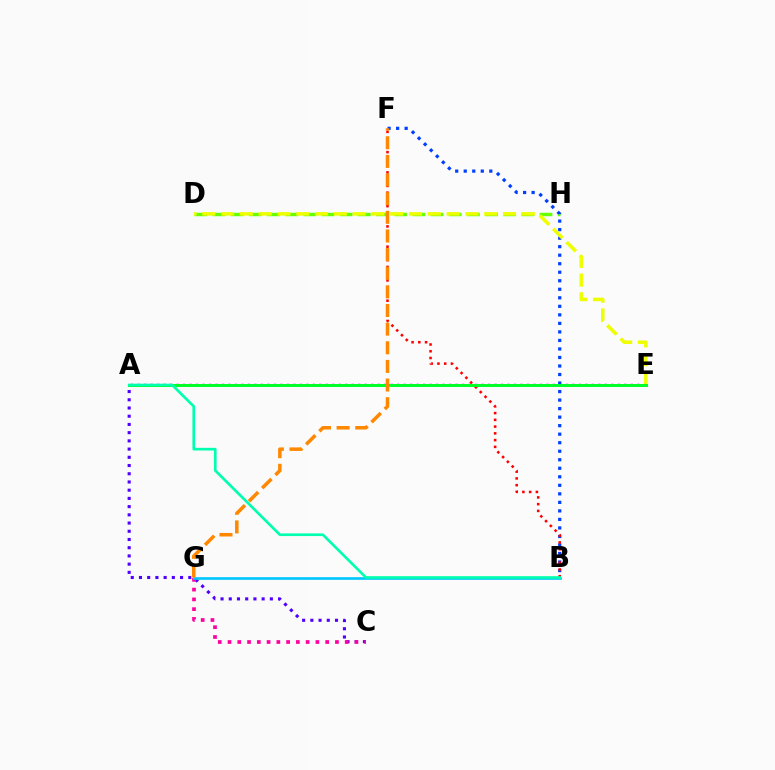{('D', 'H'): [{'color': '#66ff00', 'line_style': 'dashed', 'thickness': 2.47}], ('A', 'C'): [{'color': '#4f00ff', 'line_style': 'dotted', 'thickness': 2.23}], ('A', 'E'): [{'color': '#d600ff', 'line_style': 'dotted', 'thickness': 1.76}, {'color': '#00ff27', 'line_style': 'solid', 'thickness': 2.13}], ('B', 'F'): [{'color': '#003fff', 'line_style': 'dotted', 'thickness': 2.32}, {'color': '#ff0000', 'line_style': 'dotted', 'thickness': 1.83}], ('D', 'E'): [{'color': '#eeff00', 'line_style': 'dashed', 'thickness': 2.55}], ('C', 'G'): [{'color': '#ff00a0', 'line_style': 'dotted', 'thickness': 2.65}], ('B', 'G'): [{'color': '#00c7ff', 'line_style': 'solid', 'thickness': 1.91}], ('F', 'G'): [{'color': '#ff8800', 'line_style': 'dashed', 'thickness': 2.53}], ('A', 'B'): [{'color': '#00ffaf', 'line_style': 'solid', 'thickness': 1.92}]}